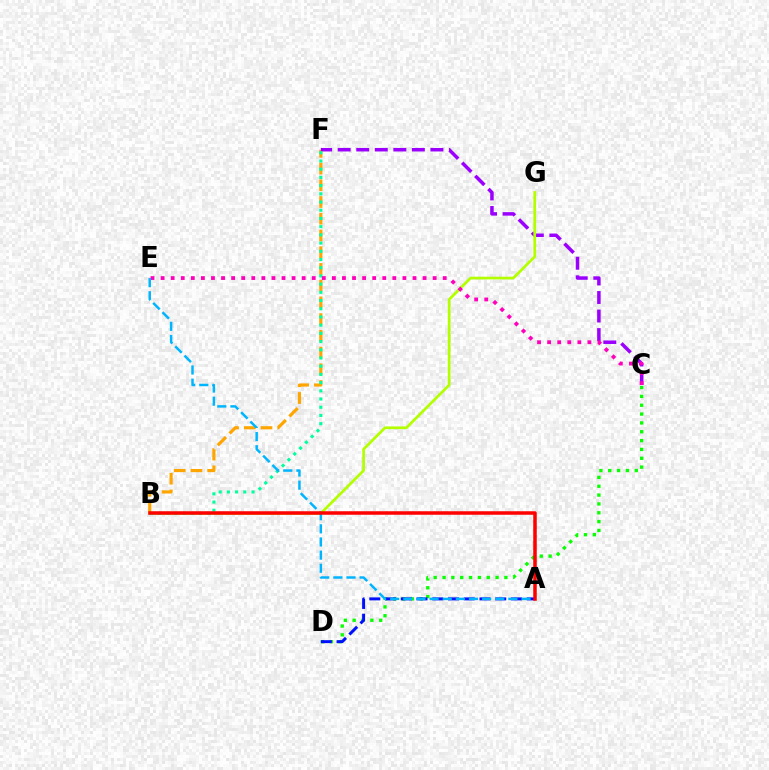{('B', 'F'): [{'color': '#ffa500', 'line_style': 'dashed', 'thickness': 2.27}, {'color': '#00ff9d', 'line_style': 'dotted', 'thickness': 2.23}], ('C', 'F'): [{'color': '#9b00ff', 'line_style': 'dashed', 'thickness': 2.52}], ('B', 'G'): [{'color': '#b3ff00', 'line_style': 'solid', 'thickness': 1.96}], ('C', 'D'): [{'color': '#08ff00', 'line_style': 'dotted', 'thickness': 2.4}], ('A', 'D'): [{'color': '#0010ff', 'line_style': 'dashed', 'thickness': 2.14}], ('C', 'E'): [{'color': '#ff00bd', 'line_style': 'dotted', 'thickness': 2.74}], ('A', 'E'): [{'color': '#00b5ff', 'line_style': 'dashed', 'thickness': 1.78}], ('A', 'B'): [{'color': '#ff0000', 'line_style': 'solid', 'thickness': 2.53}]}